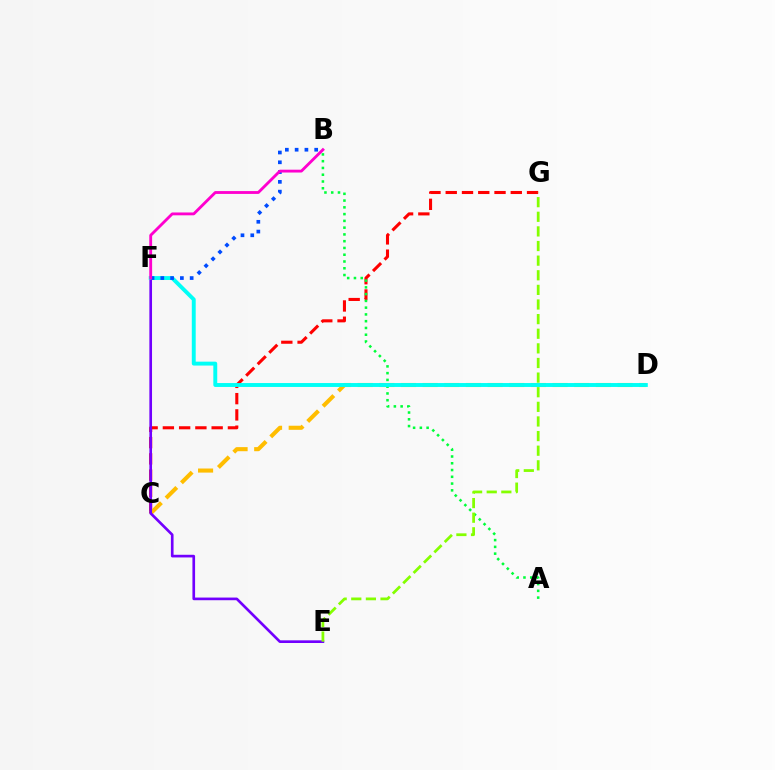{('C', 'G'): [{'color': '#ff0000', 'line_style': 'dashed', 'thickness': 2.21}], ('C', 'D'): [{'color': '#ffbd00', 'line_style': 'dashed', 'thickness': 2.94}], ('A', 'B'): [{'color': '#00ff39', 'line_style': 'dotted', 'thickness': 1.84}], ('E', 'F'): [{'color': '#7200ff', 'line_style': 'solid', 'thickness': 1.91}], ('E', 'G'): [{'color': '#84ff00', 'line_style': 'dashed', 'thickness': 1.99}], ('D', 'F'): [{'color': '#00fff6', 'line_style': 'solid', 'thickness': 2.81}], ('B', 'F'): [{'color': '#004bff', 'line_style': 'dotted', 'thickness': 2.66}, {'color': '#ff00cf', 'line_style': 'solid', 'thickness': 2.05}]}